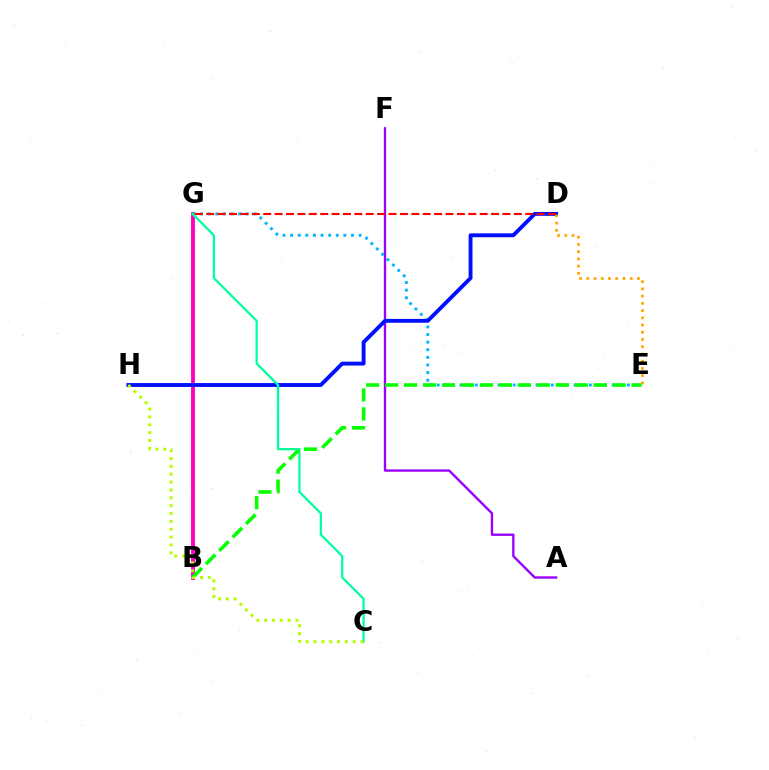{('A', 'F'): [{'color': '#9b00ff', 'line_style': 'solid', 'thickness': 1.7}], ('B', 'G'): [{'color': '#ff00bd', 'line_style': 'solid', 'thickness': 2.79}], ('E', 'G'): [{'color': '#00b5ff', 'line_style': 'dotted', 'thickness': 2.07}], ('D', 'H'): [{'color': '#0010ff', 'line_style': 'solid', 'thickness': 2.79}], ('D', 'E'): [{'color': '#ffa500', 'line_style': 'dotted', 'thickness': 1.96}], ('D', 'G'): [{'color': '#ff0000', 'line_style': 'dashed', 'thickness': 1.55}], ('C', 'G'): [{'color': '#00ff9d', 'line_style': 'solid', 'thickness': 1.63}], ('B', 'E'): [{'color': '#08ff00', 'line_style': 'dashed', 'thickness': 2.58}], ('C', 'H'): [{'color': '#b3ff00', 'line_style': 'dotted', 'thickness': 2.14}]}